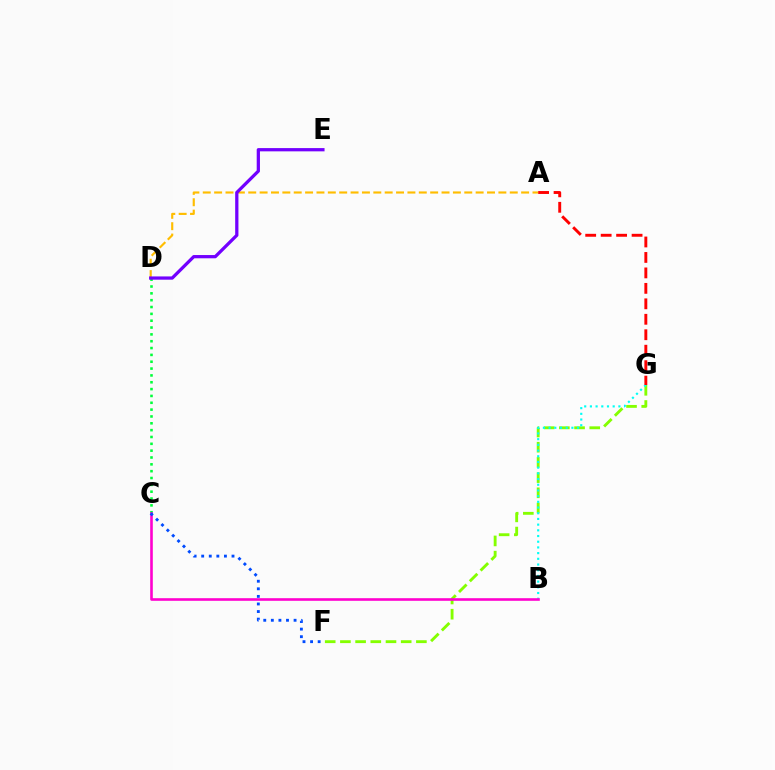{('A', 'D'): [{'color': '#ffbd00', 'line_style': 'dashed', 'thickness': 1.54}], ('F', 'G'): [{'color': '#84ff00', 'line_style': 'dashed', 'thickness': 2.06}], ('C', 'D'): [{'color': '#00ff39', 'line_style': 'dotted', 'thickness': 1.86}], ('D', 'E'): [{'color': '#7200ff', 'line_style': 'solid', 'thickness': 2.34}], ('B', 'G'): [{'color': '#00fff6', 'line_style': 'dotted', 'thickness': 1.55}], ('B', 'C'): [{'color': '#ff00cf', 'line_style': 'solid', 'thickness': 1.88}], ('C', 'F'): [{'color': '#004bff', 'line_style': 'dotted', 'thickness': 2.06}], ('A', 'G'): [{'color': '#ff0000', 'line_style': 'dashed', 'thickness': 2.1}]}